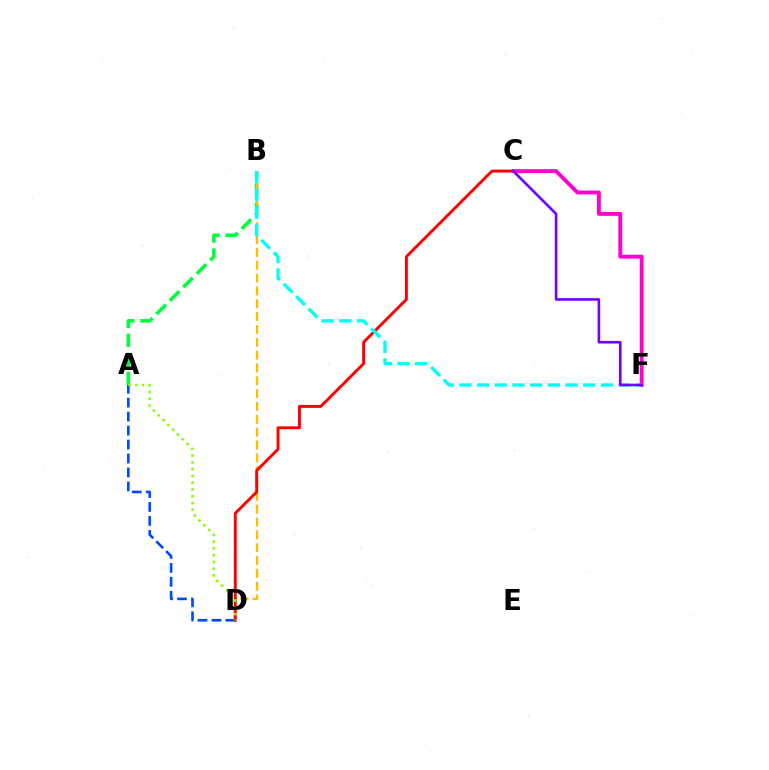{('A', 'B'): [{'color': '#00ff39', 'line_style': 'dashed', 'thickness': 2.58}], ('A', 'D'): [{'color': '#004bff', 'line_style': 'dashed', 'thickness': 1.9}, {'color': '#84ff00', 'line_style': 'dotted', 'thickness': 1.84}], ('B', 'D'): [{'color': '#ffbd00', 'line_style': 'dashed', 'thickness': 1.74}], ('C', 'D'): [{'color': '#ff0000', 'line_style': 'solid', 'thickness': 2.1}], ('C', 'F'): [{'color': '#ff00cf', 'line_style': 'solid', 'thickness': 2.79}, {'color': '#7200ff', 'line_style': 'solid', 'thickness': 1.89}], ('B', 'F'): [{'color': '#00fff6', 'line_style': 'dashed', 'thickness': 2.4}]}